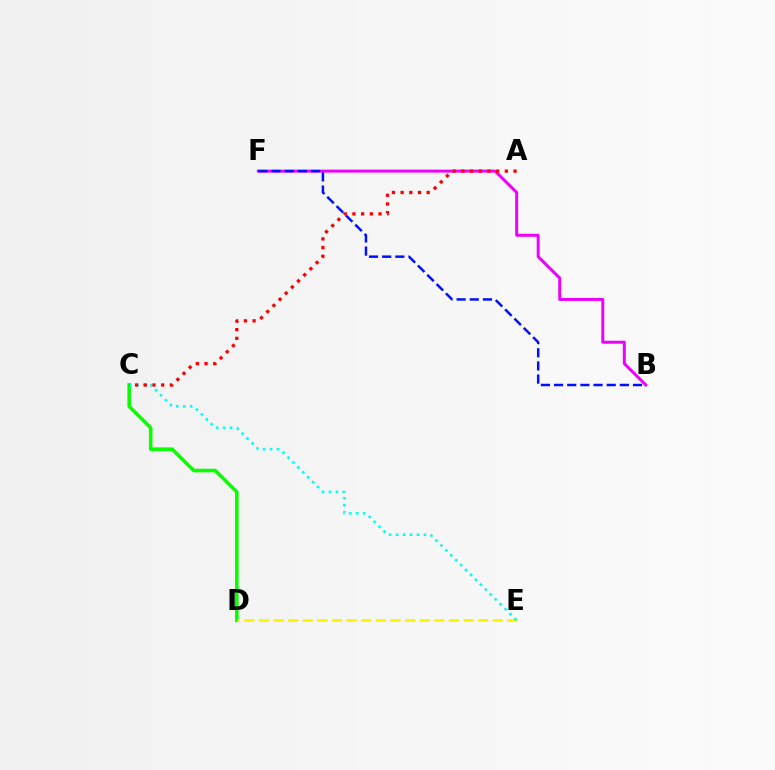{('C', 'D'): [{'color': '#08ff00', 'line_style': 'solid', 'thickness': 2.58}], ('B', 'F'): [{'color': '#ee00ff', 'line_style': 'solid', 'thickness': 2.15}, {'color': '#0010ff', 'line_style': 'dashed', 'thickness': 1.79}], ('D', 'E'): [{'color': '#fcf500', 'line_style': 'dashed', 'thickness': 1.99}], ('C', 'E'): [{'color': '#00fff6', 'line_style': 'dotted', 'thickness': 1.89}], ('A', 'C'): [{'color': '#ff0000', 'line_style': 'dotted', 'thickness': 2.36}]}